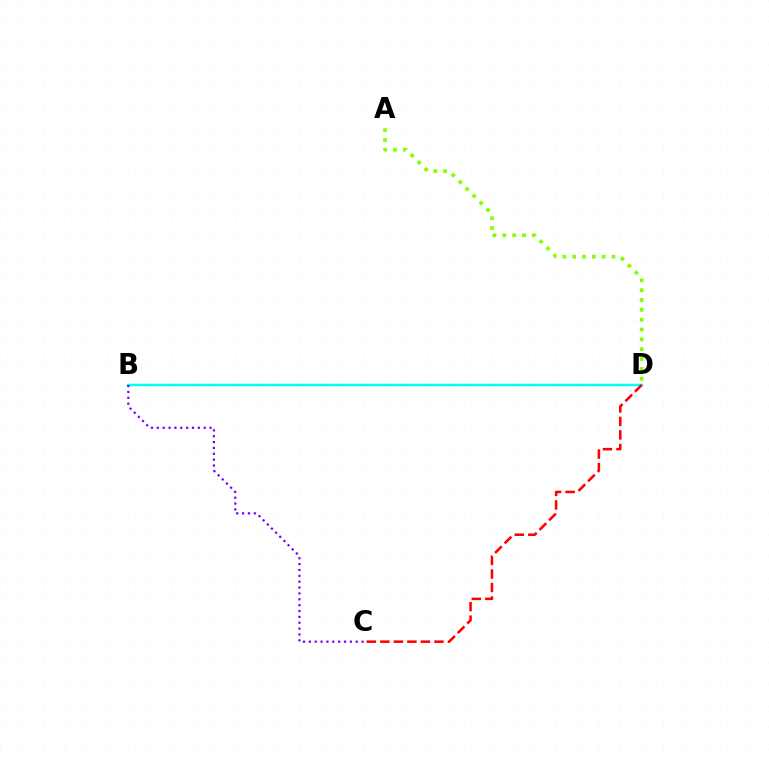{('B', 'D'): [{'color': '#00fff6', 'line_style': 'solid', 'thickness': 1.79}], ('B', 'C'): [{'color': '#7200ff', 'line_style': 'dotted', 'thickness': 1.59}], ('C', 'D'): [{'color': '#ff0000', 'line_style': 'dashed', 'thickness': 1.84}], ('A', 'D'): [{'color': '#84ff00', 'line_style': 'dotted', 'thickness': 2.67}]}